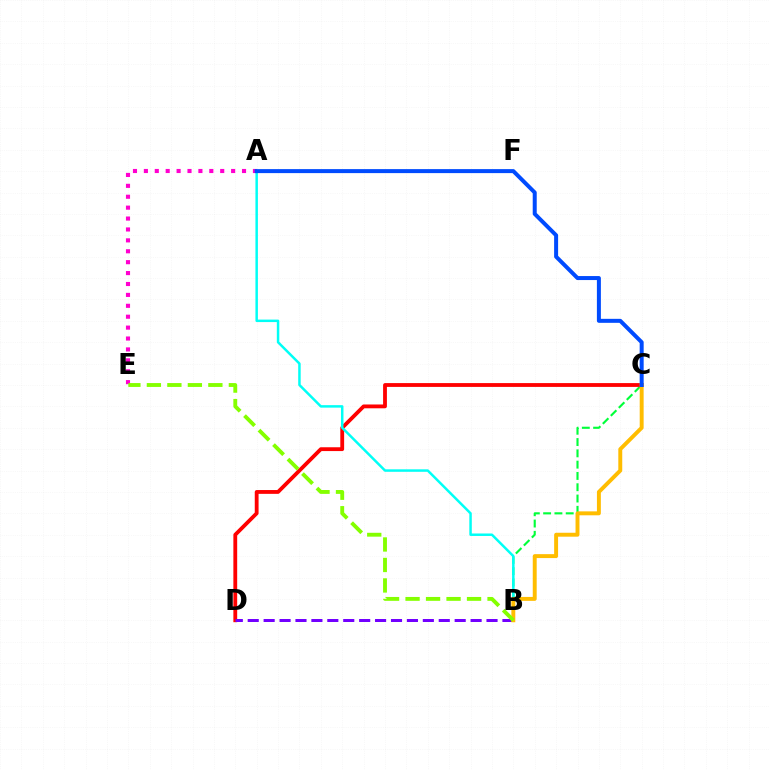{('B', 'C'): [{'color': '#00ff39', 'line_style': 'dashed', 'thickness': 1.53}, {'color': '#ffbd00', 'line_style': 'solid', 'thickness': 2.83}], ('C', 'D'): [{'color': '#ff0000', 'line_style': 'solid', 'thickness': 2.75}], ('B', 'D'): [{'color': '#7200ff', 'line_style': 'dashed', 'thickness': 2.16}], ('A', 'B'): [{'color': '#00fff6', 'line_style': 'solid', 'thickness': 1.79}], ('A', 'E'): [{'color': '#ff00cf', 'line_style': 'dotted', 'thickness': 2.96}], ('A', 'C'): [{'color': '#004bff', 'line_style': 'solid', 'thickness': 2.88}], ('B', 'E'): [{'color': '#84ff00', 'line_style': 'dashed', 'thickness': 2.78}]}